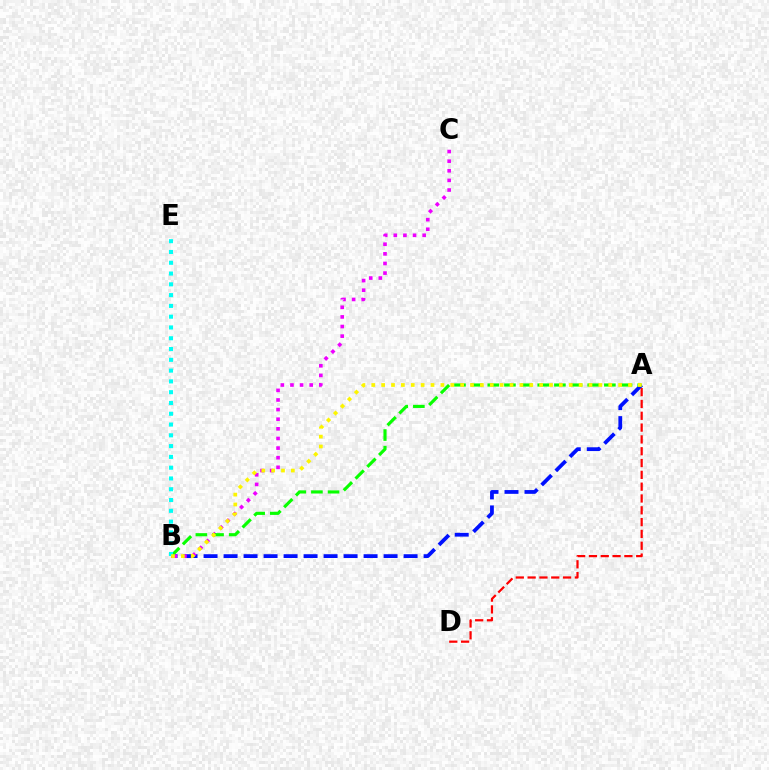{('A', 'B'): [{'color': '#0010ff', 'line_style': 'dashed', 'thickness': 2.72}, {'color': '#08ff00', 'line_style': 'dashed', 'thickness': 2.26}, {'color': '#fcf500', 'line_style': 'dotted', 'thickness': 2.68}], ('B', 'C'): [{'color': '#ee00ff', 'line_style': 'dotted', 'thickness': 2.61}], ('A', 'D'): [{'color': '#ff0000', 'line_style': 'dashed', 'thickness': 1.61}], ('B', 'E'): [{'color': '#00fff6', 'line_style': 'dotted', 'thickness': 2.93}]}